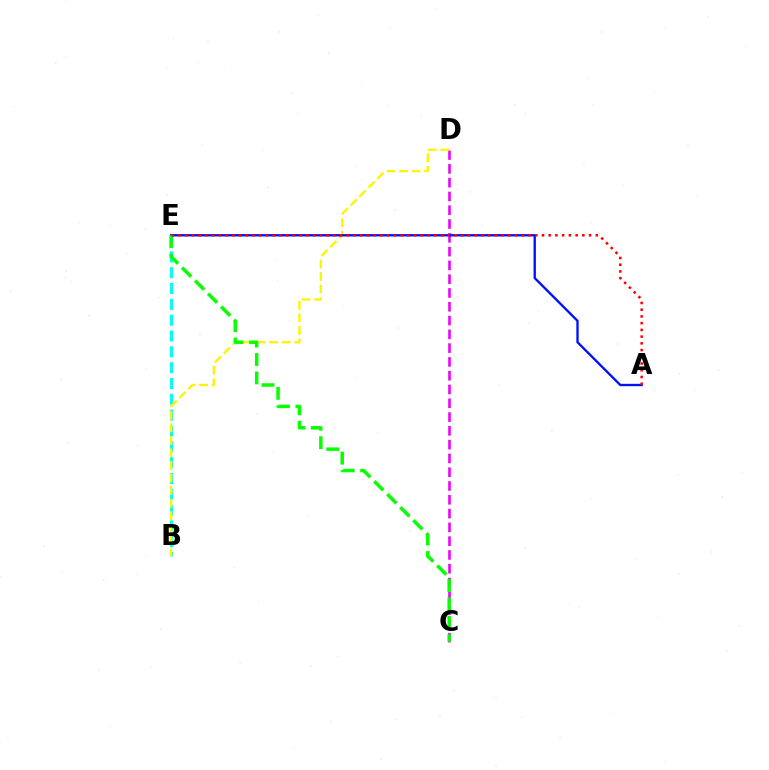{('C', 'D'): [{'color': '#ee00ff', 'line_style': 'dashed', 'thickness': 1.87}], ('B', 'E'): [{'color': '#00fff6', 'line_style': 'dashed', 'thickness': 2.15}], ('B', 'D'): [{'color': '#fcf500', 'line_style': 'dashed', 'thickness': 1.7}], ('A', 'E'): [{'color': '#0010ff', 'line_style': 'solid', 'thickness': 1.69}, {'color': '#ff0000', 'line_style': 'dotted', 'thickness': 1.83}], ('C', 'E'): [{'color': '#08ff00', 'line_style': 'dashed', 'thickness': 2.5}]}